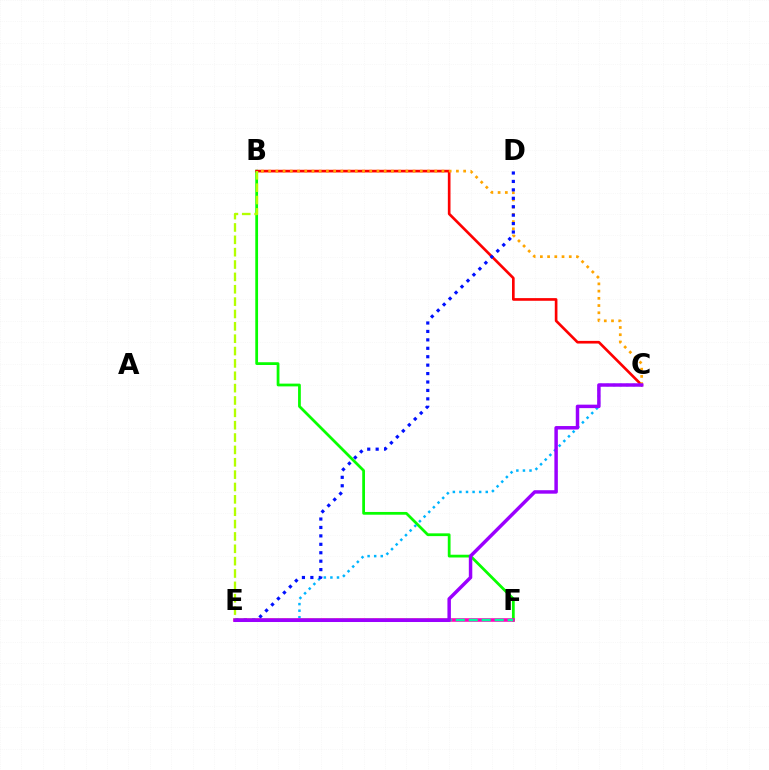{('B', 'F'): [{'color': '#08ff00', 'line_style': 'solid', 'thickness': 1.99}], ('C', 'E'): [{'color': '#00b5ff', 'line_style': 'dotted', 'thickness': 1.79}, {'color': '#9b00ff', 'line_style': 'solid', 'thickness': 2.5}], ('E', 'F'): [{'color': '#ff00bd', 'line_style': 'solid', 'thickness': 2.58}, {'color': '#00ff9d', 'line_style': 'dashed', 'thickness': 1.76}], ('B', 'C'): [{'color': '#ff0000', 'line_style': 'solid', 'thickness': 1.91}, {'color': '#ffa500', 'line_style': 'dotted', 'thickness': 1.96}], ('B', 'E'): [{'color': '#b3ff00', 'line_style': 'dashed', 'thickness': 1.68}], ('D', 'E'): [{'color': '#0010ff', 'line_style': 'dotted', 'thickness': 2.29}]}